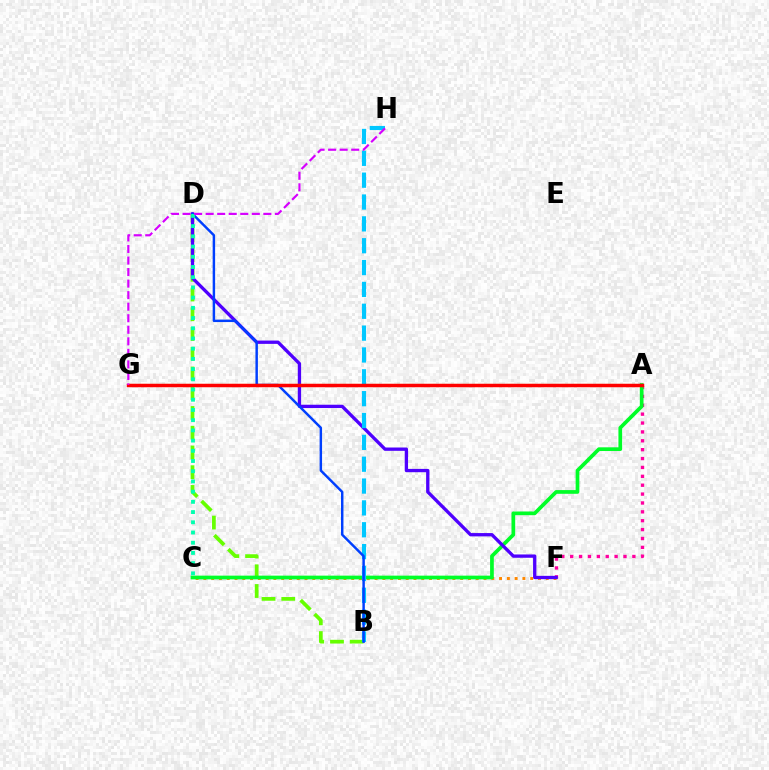{('B', 'D'): [{'color': '#66ff00', 'line_style': 'dashed', 'thickness': 2.68}, {'color': '#003fff', 'line_style': 'solid', 'thickness': 1.77}], ('C', 'F'): [{'color': '#ff8800', 'line_style': 'dotted', 'thickness': 2.11}], ('A', 'F'): [{'color': '#ff00a0', 'line_style': 'dotted', 'thickness': 2.41}], ('A', 'C'): [{'color': '#00ff27', 'line_style': 'solid', 'thickness': 2.67}], ('D', 'F'): [{'color': '#4f00ff', 'line_style': 'solid', 'thickness': 2.39}], ('A', 'G'): [{'color': '#eeff00', 'line_style': 'dashed', 'thickness': 1.51}, {'color': '#ff0000', 'line_style': 'solid', 'thickness': 2.51}], ('B', 'H'): [{'color': '#00c7ff', 'line_style': 'dashed', 'thickness': 2.97}], ('C', 'D'): [{'color': '#00ffaf', 'line_style': 'dotted', 'thickness': 2.77}], ('G', 'H'): [{'color': '#d600ff', 'line_style': 'dashed', 'thickness': 1.57}]}